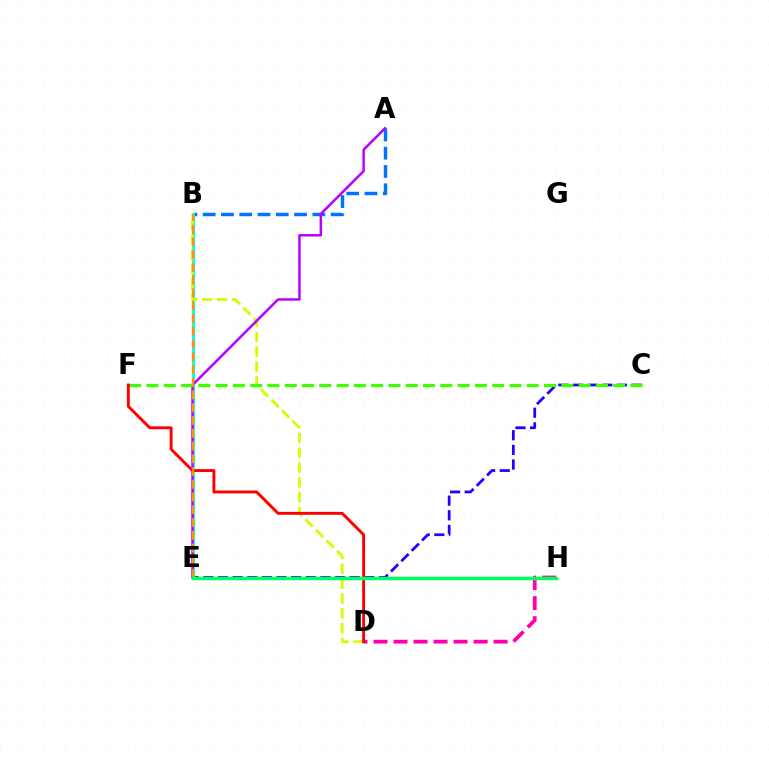{('C', 'E'): [{'color': '#2500ff', 'line_style': 'dashed', 'thickness': 1.99}], ('A', 'B'): [{'color': '#0074ff', 'line_style': 'dashed', 'thickness': 2.48}], ('B', 'E'): [{'color': '#00fff6', 'line_style': 'solid', 'thickness': 2.1}, {'color': '#ff9400', 'line_style': 'dashed', 'thickness': 1.73}], ('D', 'H'): [{'color': '#ff00ac', 'line_style': 'dashed', 'thickness': 2.72}], ('B', 'D'): [{'color': '#d1ff00', 'line_style': 'dashed', 'thickness': 2.02}], ('A', 'E'): [{'color': '#b900ff', 'line_style': 'solid', 'thickness': 1.8}], ('C', 'F'): [{'color': '#3dff00', 'line_style': 'dashed', 'thickness': 2.35}], ('D', 'F'): [{'color': '#ff0000', 'line_style': 'solid', 'thickness': 2.09}], ('E', 'H'): [{'color': '#00ff5c', 'line_style': 'solid', 'thickness': 2.5}]}